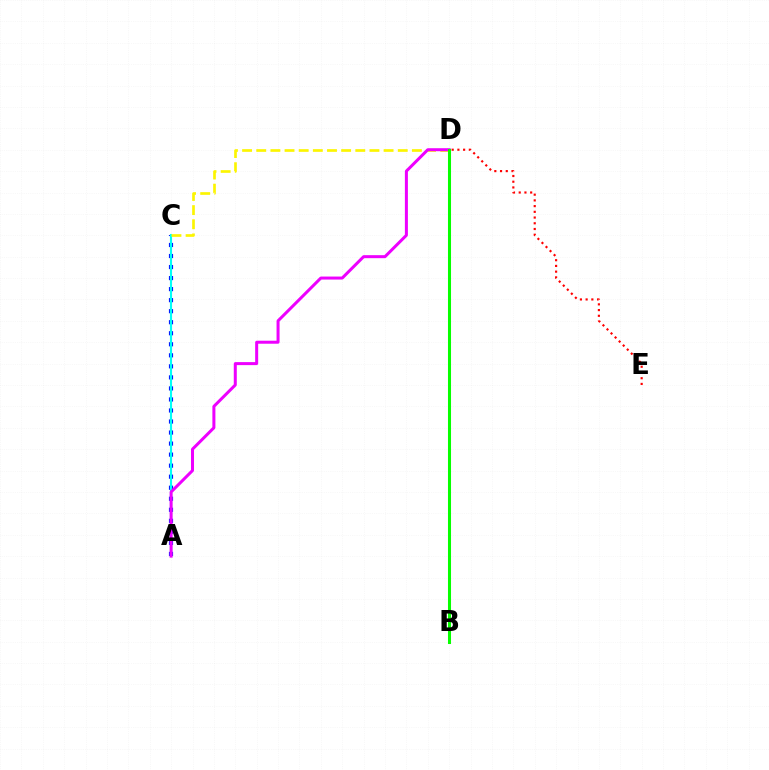{('A', 'C'): [{'color': '#0010ff', 'line_style': 'dotted', 'thickness': 3.0}, {'color': '#00fff6', 'line_style': 'solid', 'thickness': 1.53}], ('C', 'D'): [{'color': '#fcf500', 'line_style': 'dashed', 'thickness': 1.92}], ('A', 'D'): [{'color': '#ee00ff', 'line_style': 'solid', 'thickness': 2.17}], ('B', 'D'): [{'color': '#08ff00', 'line_style': 'solid', 'thickness': 2.19}], ('D', 'E'): [{'color': '#ff0000', 'line_style': 'dotted', 'thickness': 1.55}]}